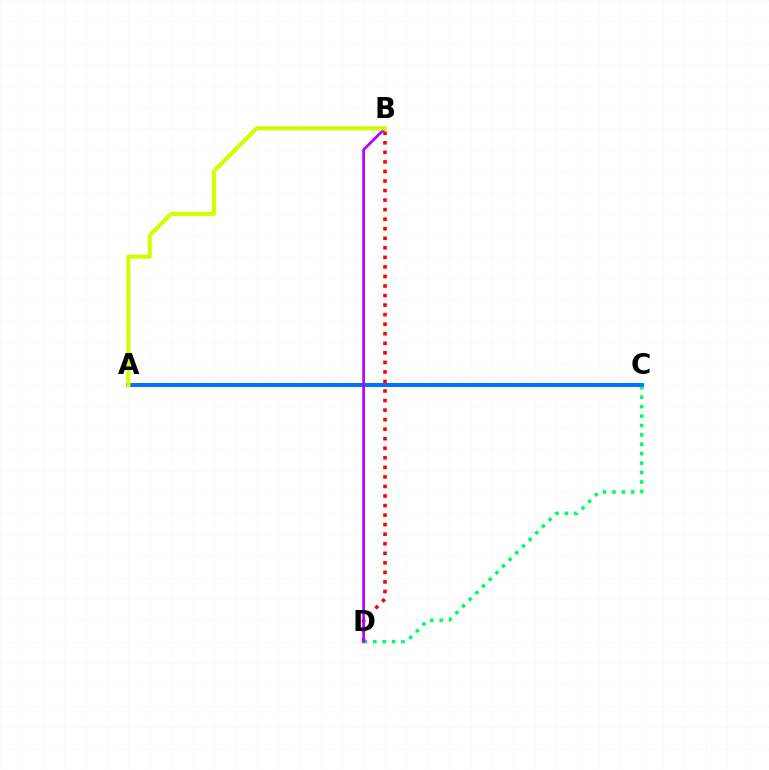{('C', 'D'): [{'color': '#00ff5c', 'line_style': 'dotted', 'thickness': 2.56}], ('A', 'C'): [{'color': '#0074ff', 'line_style': 'solid', 'thickness': 2.9}], ('B', 'D'): [{'color': '#ff0000', 'line_style': 'dotted', 'thickness': 2.59}, {'color': '#b900ff', 'line_style': 'solid', 'thickness': 1.97}], ('A', 'B'): [{'color': '#d1ff00', 'line_style': 'solid', 'thickness': 2.97}]}